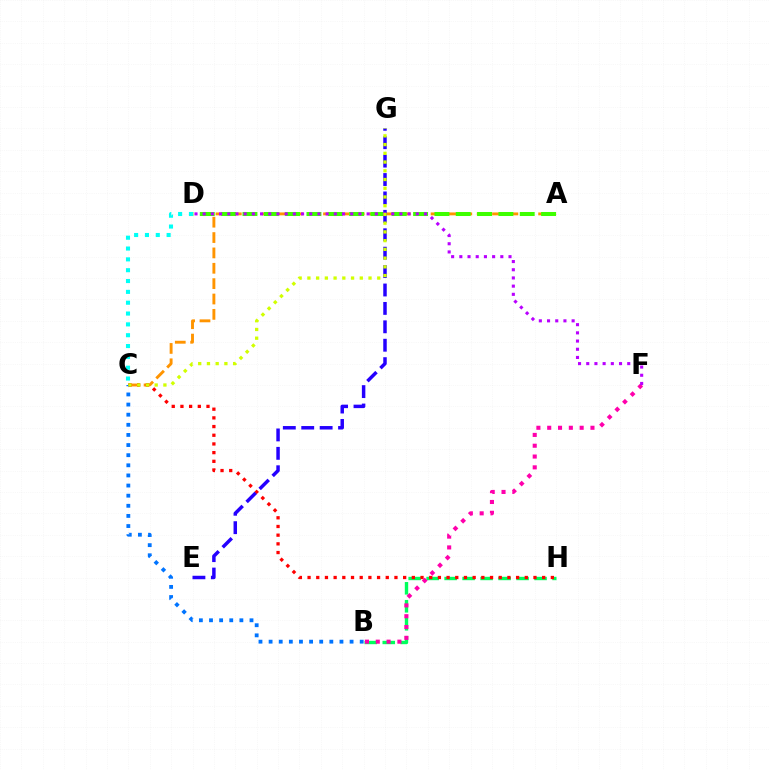{('A', 'C'): [{'color': '#ff9400', 'line_style': 'dashed', 'thickness': 2.09}], ('A', 'D'): [{'color': '#3dff00', 'line_style': 'dashed', 'thickness': 2.9}], ('B', 'H'): [{'color': '#00ff5c', 'line_style': 'dashed', 'thickness': 2.44}], ('C', 'H'): [{'color': '#ff0000', 'line_style': 'dotted', 'thickness': 2.36}], ('E', 'G'): [{'color': '#2500ff', 'line_style': 'dashed', 'thickness': 2.5}], ('B', 'C'): [{'color': '#0074ff', 'line_style': 'dotted', 'thickness': 2.75}], ('B', 'F'): [{'color': '#ff00ac', 'line_style': 'dotted', 'thickness': 2.94}], ('D', 'F'): [{'color': '#b900ff', 'line_style': 'dotted', 'thickness': 2.23}], ('C', 'D'): [{'color': '#00fff6', 'line_style': 'dotted', 'thickness': 2.94}], ('C', 'G'): [{'color': '#d1ff00', 'line_style': 'dotted', 'thickness': 2.37}]}